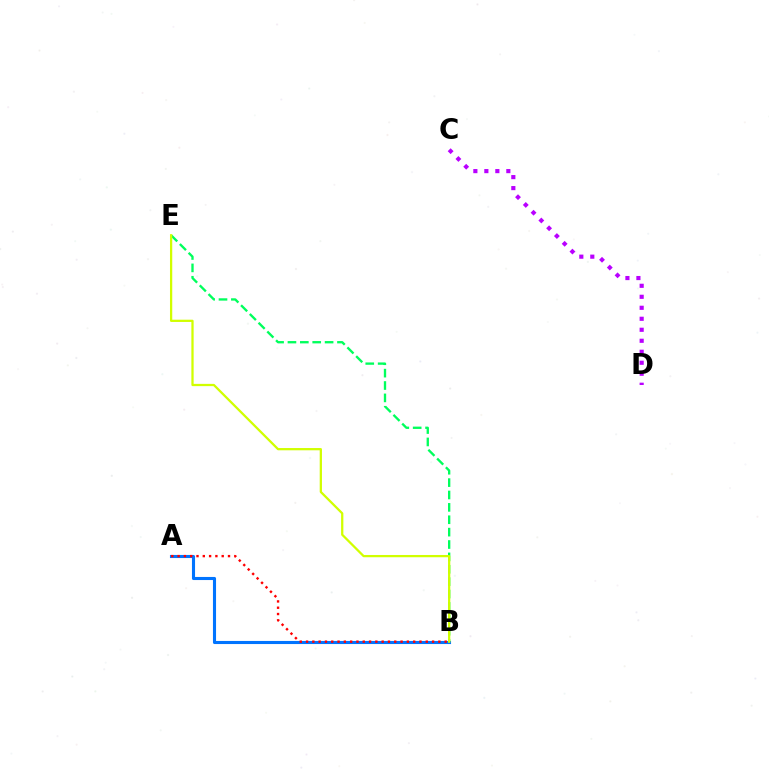{('C', 'D'): [{'color': '#b900ff', 'line_style': 'dotted', 'thickness': 2.99}], ('A', 'B'): [{'color': '#0074ff', 'line_style': 'solid', 'thickness': 2.23}, {'color': '#ff0000', 'line_style': 'dotted', 'thickness': 1.71}], ('B', 'E'): [{'color': '#00ff5c', 'line_style': 'dashed', 'thickness': 1.68}, {'color': '#d1ff00', 'line_style': 'solid', 'thickness': 1.63}]}